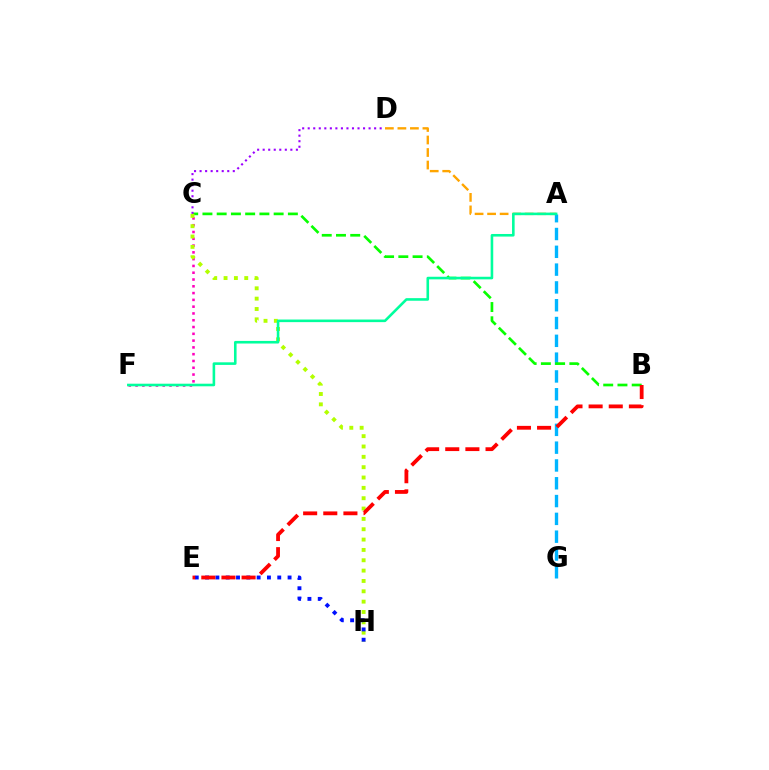{('C', 'F'): [{'color': '#ff00bd', 'line_style': 'dotted', 'thickness': 1.84}], ('A', 'G'): [{'color': '#00b5ff', 'line_style': 'dashed', 'thickness': 2.42}], ('B', 'C'): [{'color': '#08ff00', 'line_style': 'dashed', 'thickness': 1.93}], ('C', 'D'): [{'color': '#9b00ff', 'line_style': 'dotted', 'thickness': 1.5}], ('C', 'H'): [{'color': '#b3ff00', 'line_style': 'dotted', 'thickness': 2.81}], ('E', 'H'): [{'color': '#0010ff', 'line_style': 'dotted', 'thickness': 2.8}], ('A', 'D'): [{'color': '#ffa500', 'line_style': 'dashed', 'thickness': 1.7}], ('B', 'E'): [{'color': '#ff0000', 'line_style': 'dashed', 'thickness': 2.74}], ('A', 'F'): [{'color': '#00ff9d', 'line_style': 'solid', 'thickness': 1.87}]}